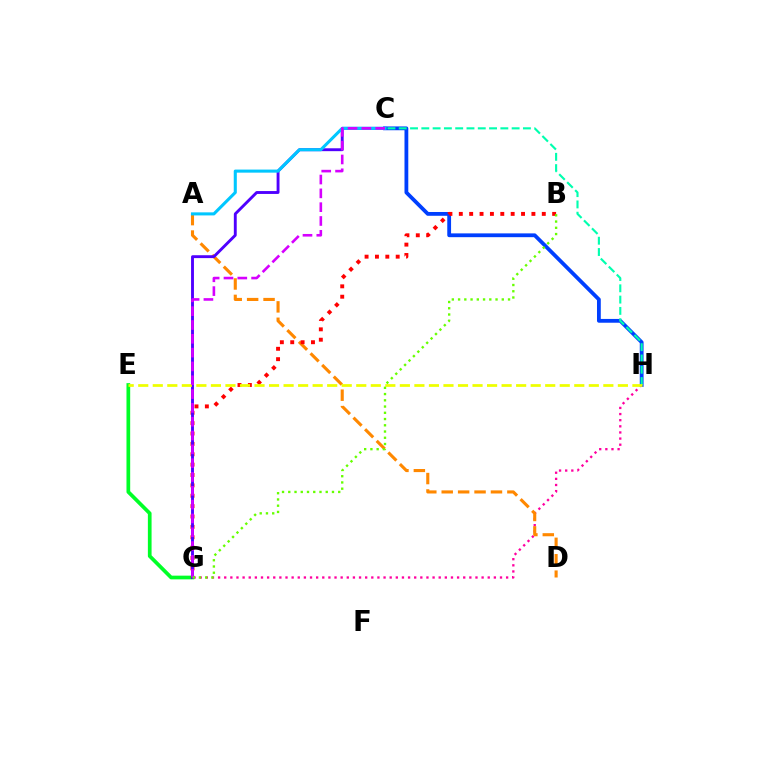{('G', 'H'): [{'color': '#ff00a0', 'line_style': 'dotted', 'thickness': 1.67}], ('A', 'D'): [{'color': '#ff8800', 'line_style': 'dashed', 'thickness': 2.23}], ('E', 'G'): [{'color': '#00ff27', 'line_style': 'solid', 'thickness': 2.67}], ('C', 'H'): [{'color': '#003fff', 'line_style': 'solid', 'thickness': 2.73}, {'color': '#00ffaf', 'line_style': 'dashed', 'thickness': 1.53}], ('B', 'G'): [{'color': '#ff0000', 'line_style': 'dotted', 'thickness': 2.82}, {'color': '#66ff00', 'line_style': 'dotted', 'thickness': 1.7}], ('C', 'G'): [{'color': '#4f00ff', 'line_style': 'solid', 'thickness': 2.07}, {'color': '#d600ff', 'line_style': 'dashed', 'thickness': 1.88}], ('A', 'C'): [{'color': '#00c7ff', 'line_style': 'solid', 'thickness': 2.21}], ('E', 'H'): [{'color': '#eeff00', 'line_style': 'dashed', 'thickness': 1.97}]}